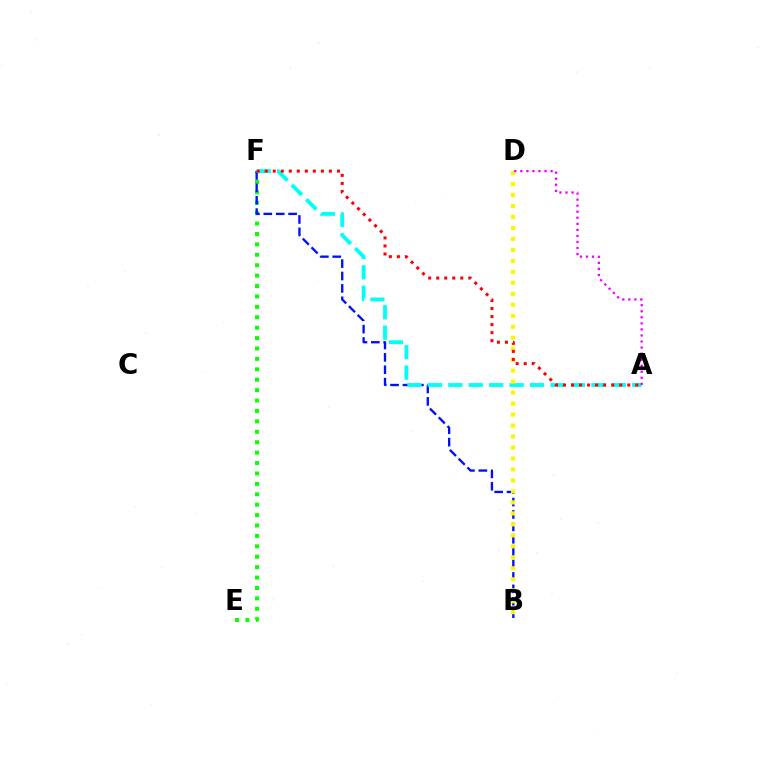{('E', 'F'): [{'color': '#08ff00', 'line_style': 'dotted', 'thickness': 2.83}], ('B', 'F'): [{'color': '#0010ff', 'line_style': 'dashed', 'thickness': 1.68}], ('A', 'F'): [{'color': '#00fff6', 'line_style': 'dashed', 'thickness': 2.78}, {'color': '#ff0000', 'line_style': 'dotted', 'thickness': 2.18}], ('B', 'D'): [{'color': '#fcf500', 'line_style': 'dotted', 'thickness': 2.98}], ('A', 'D'): [{'color': '#ee00ff', 'line_style': 'dotted', 'thickness': 1.64}]}